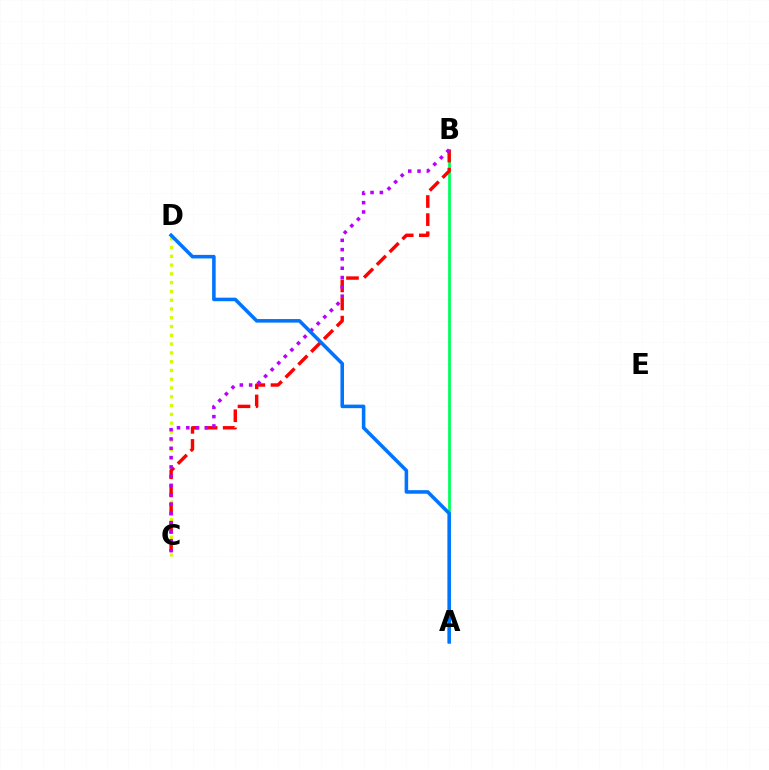{('A', 'B'): [{'color': '#00ff5c', 'line_style': 'solid', 'thickness': 2.0}], ('C', 'D'): [{'color': '#d1ff00', 'line_style': 'dotted', 'thickness': 2.39}], ('B', 'C'): [{'color': '#ff0000', 'line_style': 'dashed', 'thickness': 2.46}, {'color': '#b900ff', 'line_style': 'dotted', 'thickness': 2.53}], ('A', 'D'): [{'color': '#0074ff', 'line_style': 'solid', 'thickness': 2.56}]}